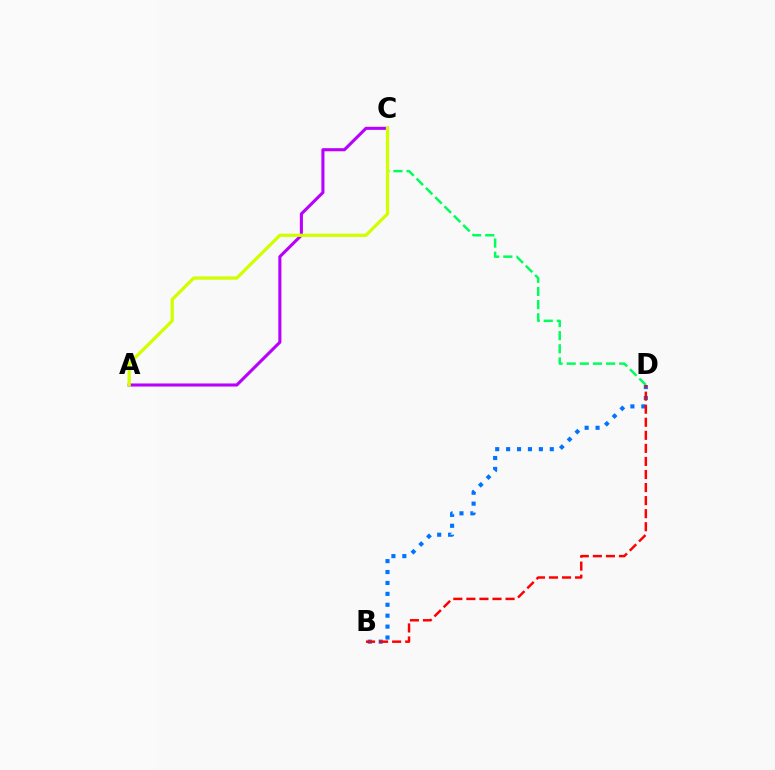{('B', 'D'): [{'color': '#0074ff', 'line_style': 'dotted', 'thickness': 2.97}, {'color': '#ff0000', 'line_style': 'dashed', 'thickness': 1.77}], ('C', 'D'): [{'color': '#00ff5c', 'line_style': 'dashed', 'thickness': 1.79}], ('A', 'C'): [{'color': '#b900ff', 'line_style': 'solid', 'thickness': 2.22}, {'color': '#d1ff00', 'line_style': 'solid', 'thickness': 2.35}]}